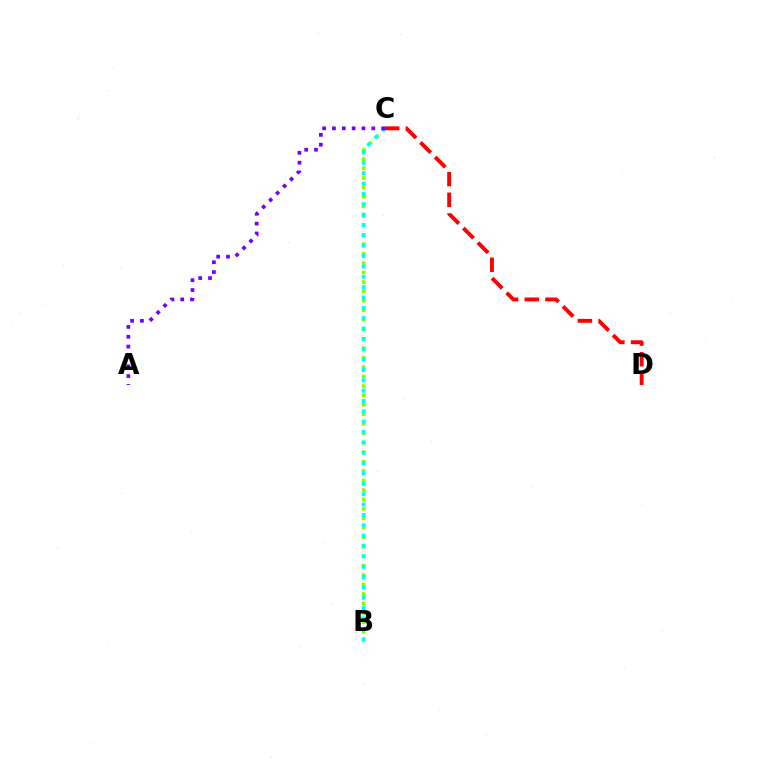{('B', 'C'): [{'color': '#84ff00', 'line_style': 'dotted', 'thickness': 2.57}, {'color': '#00fff6', 'line_style': 'dotted', 'thickness': 2.81}], ('A', 'C'): [{'color': '#7200ff', 'line_style': 'dotted', 'thickness': 2.67}], ('C', 'D'): [{'color': '#ff0000', 'line_style': 'dashed', 'thickness': 2.81}]}